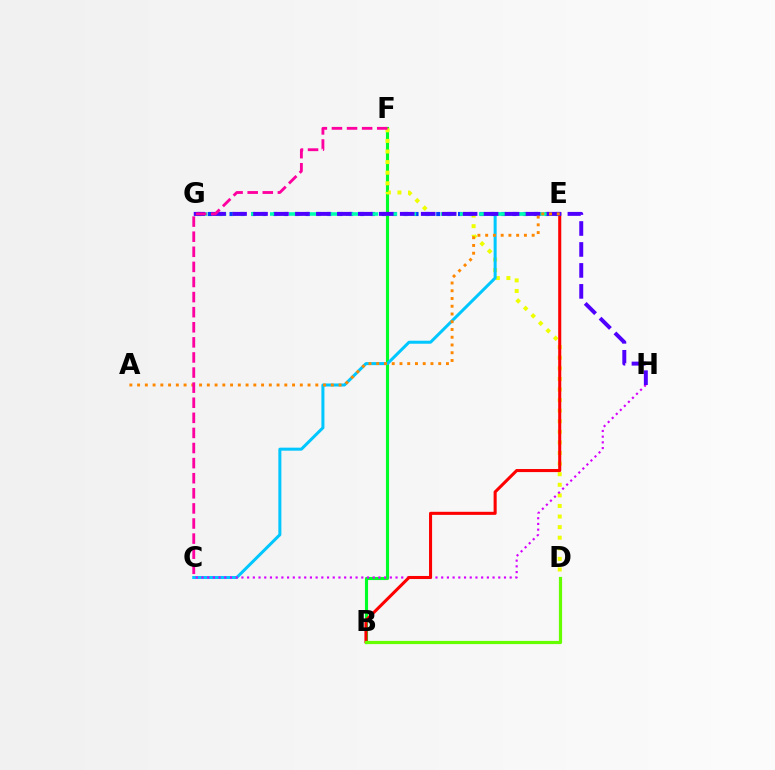{('B', 'F'): [{'color': '#00ff27', 'line_style': 'solid', 'thickness': 2.24}], ('D', 'F'): [{'color': '#eeff00', 'line_style': 'dotted', 'thickness': 2.88}], ('C', 'E'): [{'color': '#00c7ff', 'line_style': 'solid', 'thickness': 2.17}], ('C', 'H'): [{'color': '#d600ff', 'line_style': 'dotted', 'thickness': 1.55}], ('B', 'E'): [{'color': '#ff0000', 'line_style': 'solid', 'thickness': 2.21}], ('E', 'G'): [{'color': '#003fff', 'line_style': 'dotted', 'thickness': 2.96}, {'color': '#00ffaf', 'line_style': 'dashed', 'thickness': 2.58}], ('G', 'H'): [{'color': '#4f00ff', 'line_style': 'dashed', 'thickness': 2.85}], ('A', 'E'): [{'color': '#ff8800', 'line_style': 'dotted', 'thickness': 2.11}], ('B', 'D'): [{'color': '#66ff00', 'line_style': 'solid', 'thickness': 2.3}], ('C', 'F'): [{'color': '#ff00a0', 'line_style': 'dashed', 'thickness': 2.05}]}